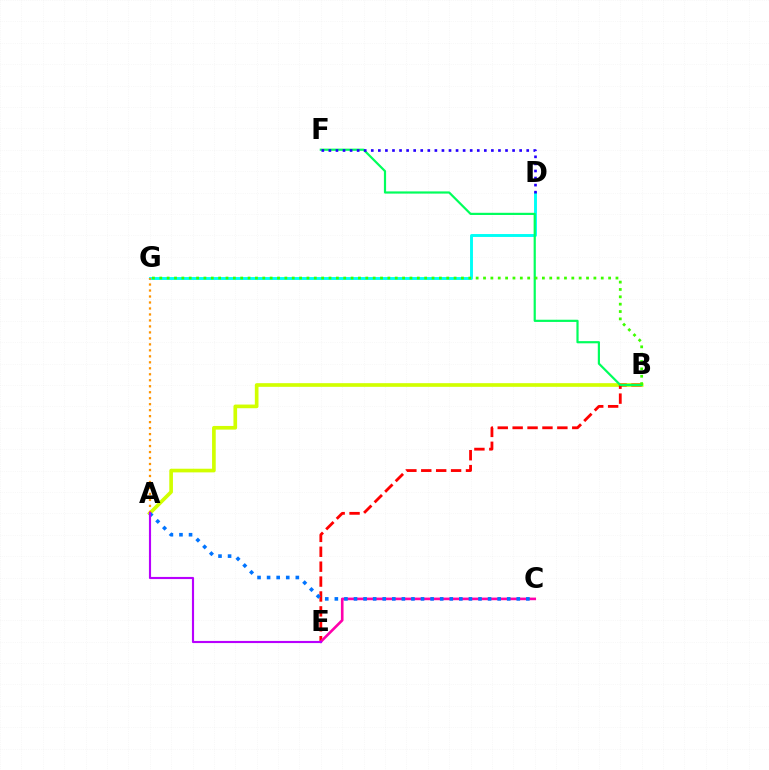{('A', 'B'): [{'color': '#d1ff00', 'line_style': 'solid', 'thickness': 2.64}], ('D', 'G'): [{'color': '#00fff6', 'line_style': 'solid', 'thickness': 2.09}], ('A', 'G'): [{'color': '#ff9400', 'line_style': 'dotted', 'thickness': 1.63}], ('B', 'E'): [{'color': '#ff0000', 'line_style': 'dashed', 'thickness': 2.02}], ('B', 'F'): [{'color': '#00ff5c', 'line_style': 'solid', 'thickness': 1.58}], ('C', 'E'): [{'color': '#ff00ac', 'line_style': 'solid', 'thickness': 1.89}], ('B', 'G'): [{'color': '#3dff00', 'line_style': 'dotted', 'thickness': 2.0}], ('D', 'F'): [{'color': '#2500ff', 'line_style': 'dotted', 'thickness': 1.92}], ('A', 'C'): [{'color': '#0074ff', 'line_style': 'dotted', 'thickness': 2.6}], ('A', 'E'): [{'color': '#b900ff', 'line_style': 'solid', 'thickness': 1.54}]}